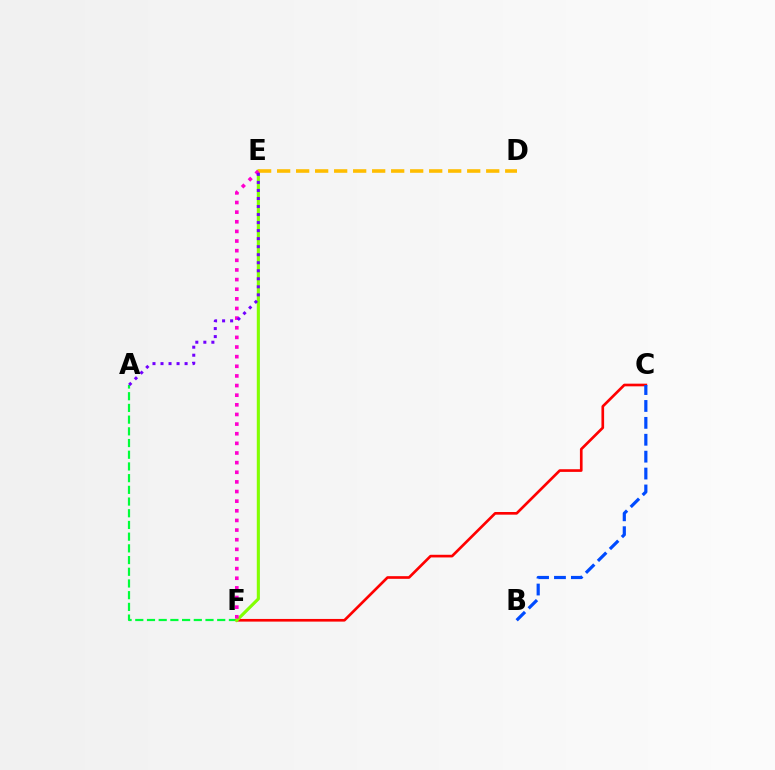{('E', 'F'): [{'color': '#00fff6', 'line_style': 'solid', 'thickness': 1.59}, {'color': '#84ff00', 'line_style': 'solid', 'thickness': 2.22}, {'color': '#ff00cf', 'line_style': 'dotted', 'thickness': 2.62}], ('A', 'F'): [{'color': '#00ff39', 'line_style': 'dashed', 'thickness': 1.59}], ('C', 'F'): [{'color': '#ff0000', 'line_style': 'solid', 'thickness': 1.92}], ('D', 'E'): [{'color': '#ffbd00', 'line_style': 'dashed', 'thickness': 2.58}], ('A', 'E'): [{'color': '#7200ff', 'line_style': 'dotted', 'thickness': 2.18}], ('B', 'C'): [{'color': '#004bff', 'line_style': 'dashed', 'thickness': 2.3}]}